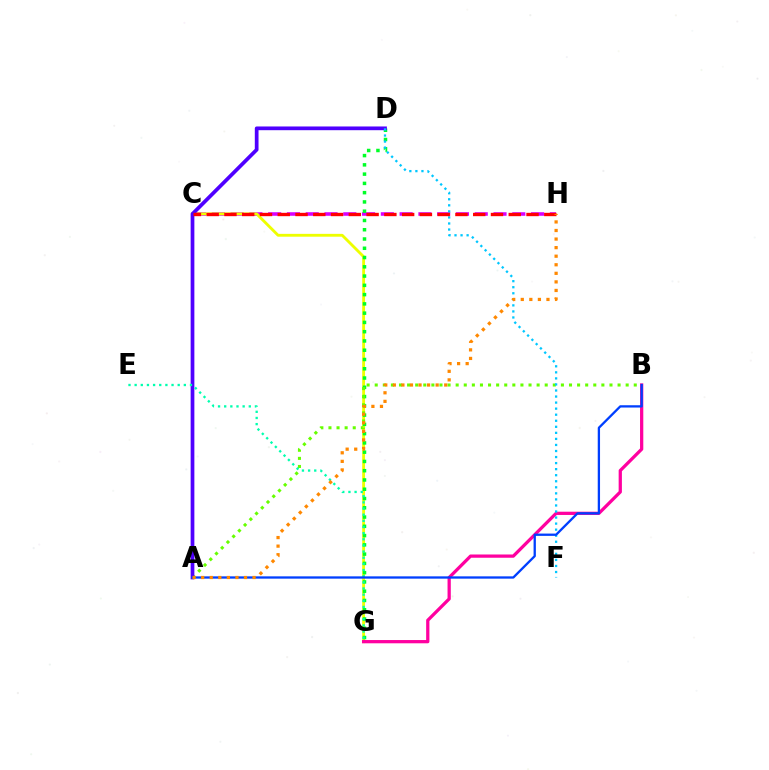{('C', 'H'): [{'color': '#d600ff', 'line_style': 'dashed', 'thickness': 2.55}, {'color': '#ff0000', 'line_style': 'dashed', 'thickness': 2.41}], ('C', 'G'): [{'color': '#eeff00', 'line_style': 'solid', 'thickness': 2.05}], ('D', 'G'): [{'color': '#00ff27', 'line_style': 'dotted', 'thickness': 2.52}], ('B', 'G'): [{'color': '#ff00a0', 'line_style': 'solid', 'thickness': 2.34}], ('A', 'B'): [{'color': '#66ff00', 'line_style': 'dotted', 'thickness': 2.2}, {'color': '#003fff', 'line_style': 'solid', 'thickness': 1.66}], ('A', 'D'): [{'color': '#4f00ff', 'line_style': 'solid', 'thickness': 2.68}], ('E', 'G'): [{'color': '#00ffaf', 'line_style': 'dotted', 'thickness': 1.67}], ('D', 'F'): [{'color': '#00c7ff', 'line_style': 'dotted', 'thickness': 1.64}], ('A', 'H'): [{'color': '#ff8800', 'line_style': 'dotted', 'thickness': 2.33}]}